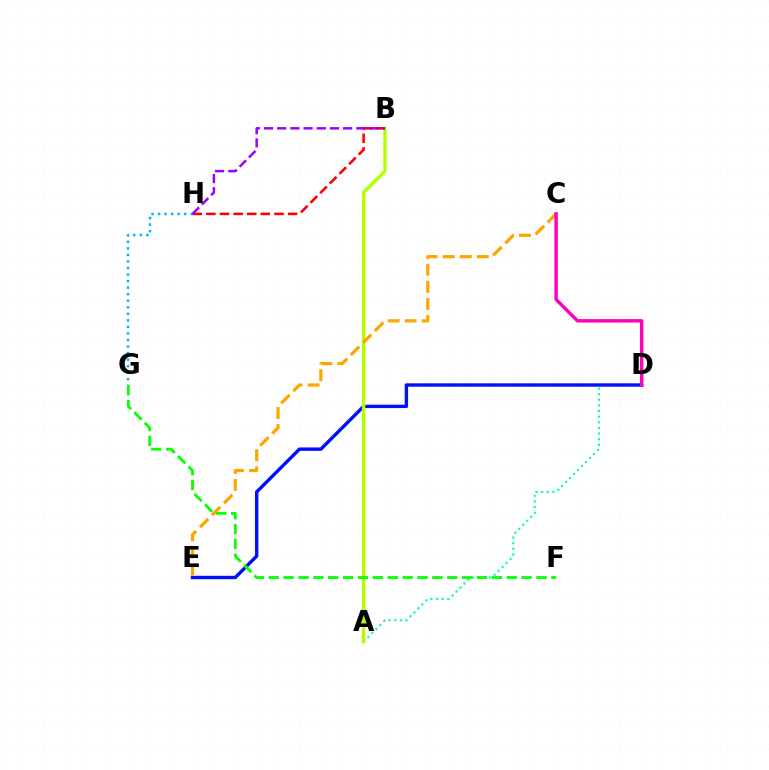{('A', 'D'): [{'color': '#00ff9d', 'line_style': 'dotted', 'thickness': 1.53}], ('D', 'E'): [{'color': '#0010ff', 'line_style': 'solid', 'thickness': 2.45}], ('A', 'B'): [{'color': '#b3ff00', 'line_style': 'solid', 'thickness': 2.45}], ('B', 'H'): [{'color': '#ff0000', 'line_style': 'dashed', 'thickness': 1.85}, {'color': '#9b00ff', 'line_style': 'dashed', 'thickness': 1.79}], ('G', 'H'): [{'color': '#00b5ff', 'line_style': 'dotted', 'thickness': 1.78}], ('C', 'E'): [{'color': '#ffa500', 'line_style': 'dashed', 'thickness': 2.31}], ('F', 'G'): [{'color': '#08ff00', 'line_style': 'dashed', 'thickness': 2.02}], ('C', 'D'): [{'color': '#ff00bd', 'line_style': 'solid', 'thickness': 2.48}]}